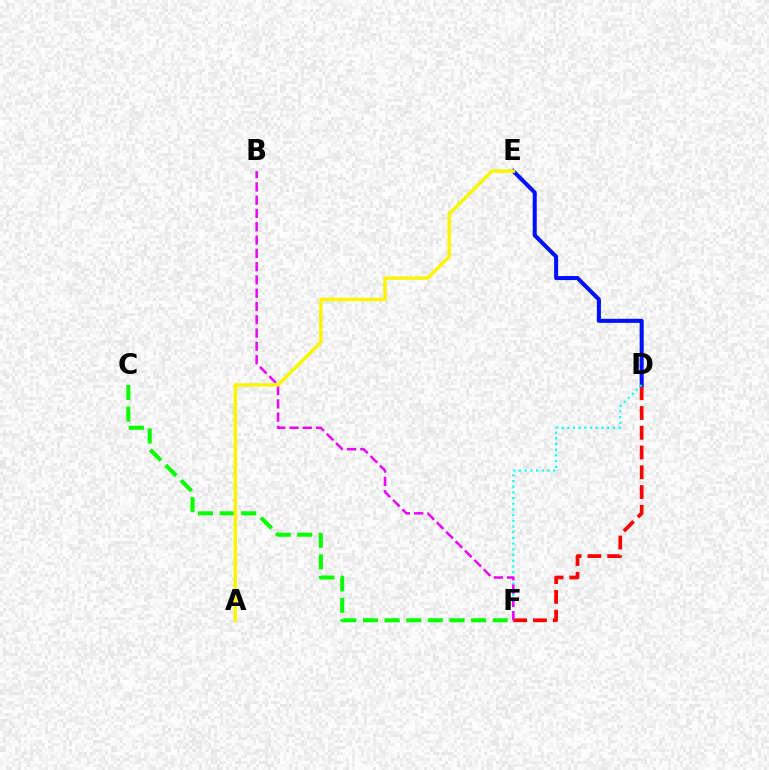{('D', 'F'): [{'color': '#ff0000', 'line_style': 'dashed', 'thickness': 2.68}, {'color': '#00fff6', 'line_style': 'dotted', 'thickness': 1.55}], ('C', 'F'): [{'color': '#08ff00', 'line_style': 'dashed', 'thickness': 2.94}], ('D', 'E'): [{'color': '#0010ff', 'line_style': 'solid', 'thickness': 2.91}], ('B', 'F'): [{'color': '#ee00ff', 'line_style': 'dashed', 'thickness': 1.8}], ('A', 'E'): [{'color': '#fcf500', 'line_style': 'solid', 'thickness': 2.49}]}